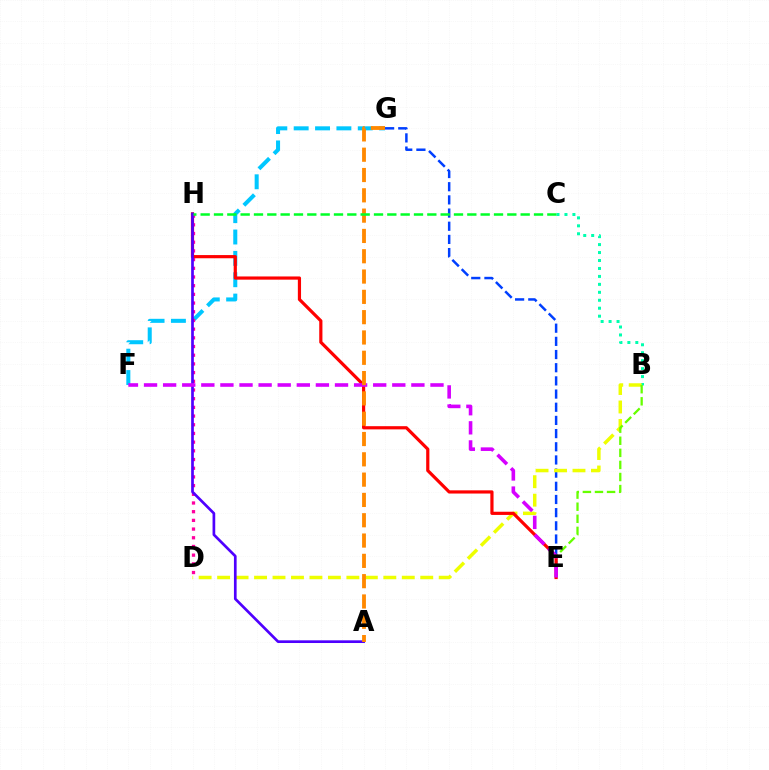{('B', 'C'): [{'color': '#00ffaf', 'line_style': 'dotted', 'thickness': 2.16}], ('E', 'G'): [{'color': '#003fff', 'line_style': 'dashed', 'thickness': 1.79}], ('B', 'D'): [{'color': '#eeff00', 'line_style': 'dashed', 'thickness': 2.51}], ('F', 'G'): [{'color': '#00c7ff', 'line_style': 'dashed', 'thickness': 2.9}], ('B', 'E'): [{'color': '#66ff00', 'line_style': 'dashed', 'thickness': 1.64}], ('E', 'H'): [{'color': '#ff0000', 'line_style': 'solid', 'thickness': 2.3}], ('D', 'H'): [{'color': '#ff00a0', 'line_style': 'dotted', 'thickness': 2.36}], ('A', 'H'): [{'color': '#4f00ff', 'line_style': 'solid', 'thickness': 1.94}], ('E', 'F'): [{'color': '#d600ff', 'line_style': 'dashed', 'thickness': 2.59}], ('A', 'G'): [{'color': '#ff8800', 'line_style': 'dashed', 'thickness': 2.76}], ('C', 'H'): [{'color': '#00ff27', 'line_style': 'dashed', 'thickness': 1.81}]}